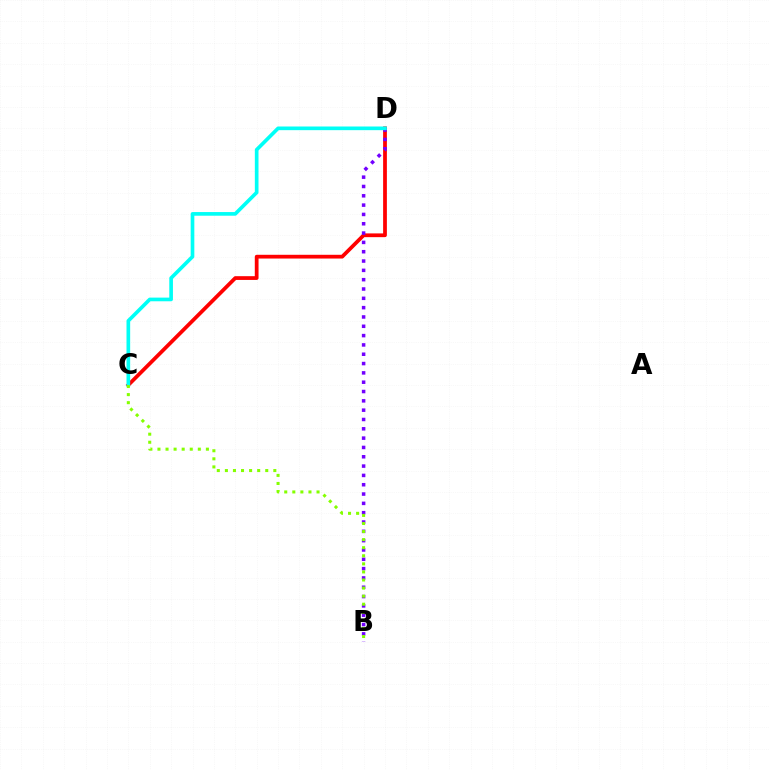{('C', 'D'): [{'color': '#ff0000', 'line_style': 'solid', 'thickness': 2.7}, {'color': '#00fff6', 'line_style': 'solid', 'thickness': 2.64}], ('B', 'D'): [{'color': '#7200ff', 'line_style': 'dotted', 'thickness': 2.53}], ('B', 'C'): [{'color': '#84ff00', 'line_style': 'dotted', 'thickness': 2.19}]}